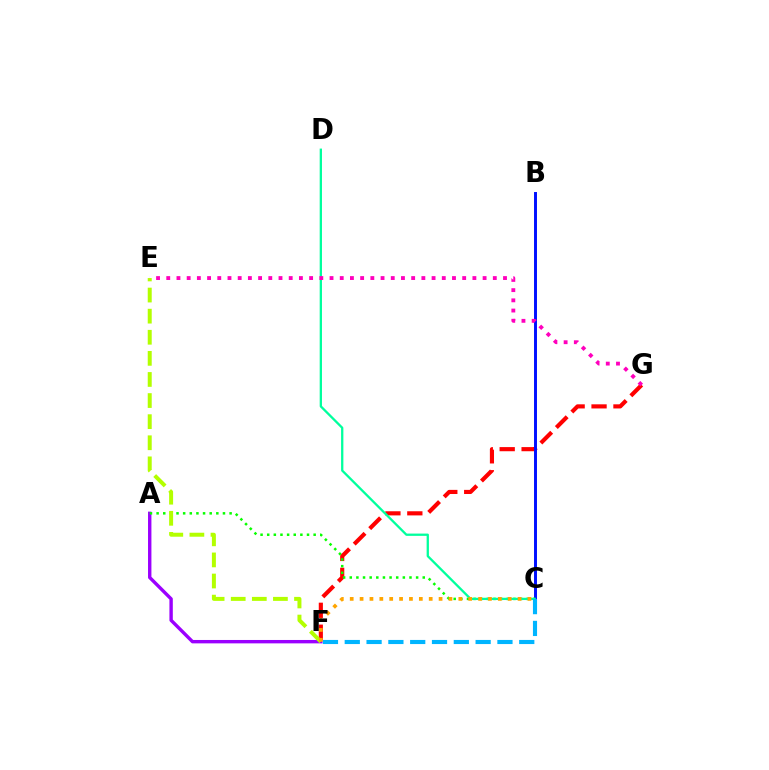{('F', 'G'): [{'color': '#ff0000', 'line_style': 'dashed', 'thickness': 2.98}], ('B', 'C'): [{'color': '#0010ff', 'line_style': 'solid', 'thickness': 2.12}], ('A', 'F'): [{'color': '#9b00ff', 'line_style': 'solid', 'thickness': 2.44}], ('A', 'C'): [{'color': '#08ff00', 'line_style': 'dotted', 'thickness': 1.8}], ('E', 'F'): [{'color': '#b3ff00', 'line_style': 'dashed', 'thickness': 2.87}], ('C', 'D'): [{'color': '#00ff9d', 'line_style': 'solid', 'thickness': 1.65}], ('C', 'F'): [{'color': '#00b5ff', 'line_style': 'dashed', 'thickness': 2.96}, {'color': '#ffa500', 'line_style': 'dotted', 'thickness': 2.68}], ('E', 'G'): [{'color': '#ff00bd', 'line_style': 'dotted', 'thickness': 2.77}]}